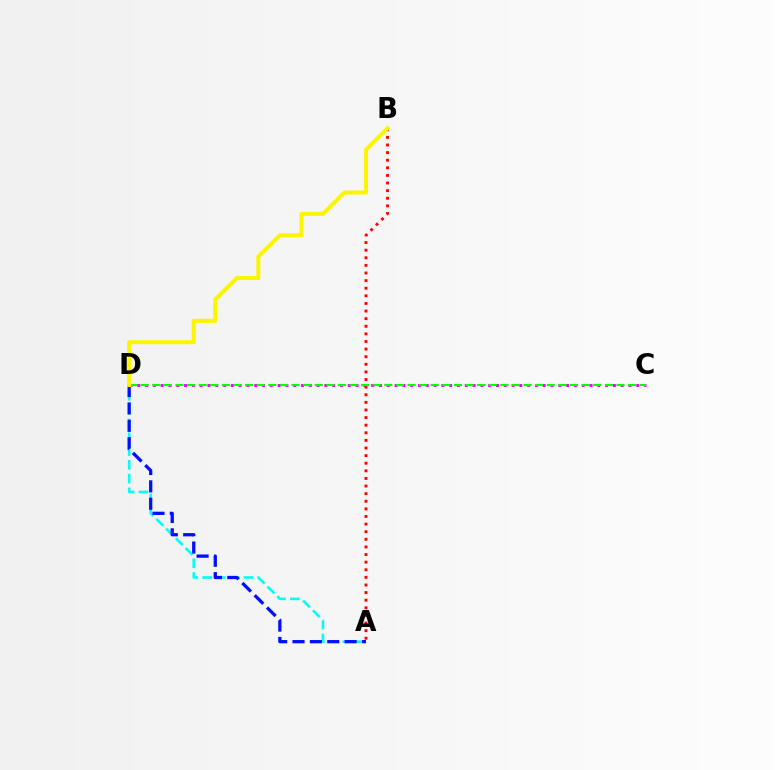{('A', 'D'): [{'color': '#00fff6', 'line_style': 'dashed', 'thickness': 1.87}, {'color': '#0010ff', 'line_style': 'dashed', 'thickness': 2.36}], ('C', 'D'): [{'color': '#ee00ff', 'line_style': 'dotted', 'thickness': 2.12}, {'color': '#08ff00', 'line_style': 'dashed', 'thickness': 1.58}], ('A', 'B'): [{'color': '#ff0000', 'line_style': 'dotted', 'thickness': 2.07}], ('B', 'D'): [{'color': '#fcf500', 'line_style': 'solid', 'thickness': 2.91}]}